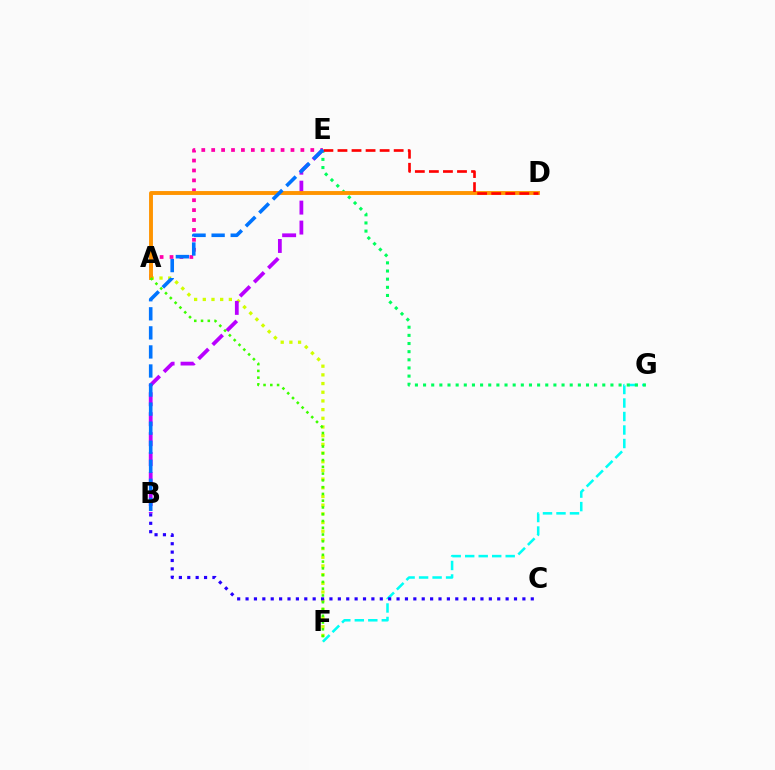{('F', 'G'): [{'color': '#00fff6', 'line_style': 'dashed', 'thickness': 1.83}], ('A', 'F'): [{'color': '#d1ff00', 'line_style': 'dotted', 'thickness': 2.36}, {'color': '#3dff00', 'line_style': 'dotted', 'thickness': 1.84}], ('E', 'G'): [{'color': '#00ff5c', 'line_style': 'dotted', 'thickness': 2.21}], ('A', 'E'): [{'color': '#ff00ac', 'line_style': 'dotted', 'thickness': 2.69}], ('B', 'E'): [{'color': '#b900ff', 'line_style': 'dashed', 'thickness': 2.71}, {'color': '#0074ff', 'line_style': 'dashed', 'thickness': 2.59}], ('B', 'C'): [{'color': '#2500ff', 'line_style': 'dotted', 'thickness': 2.28}], ('A', 'D'): [{'color': '#ff9400', 'line_style': 'solid', 'thickness': 2.8}], ('D', 'E'): [{'color': '#ff0000', 'line_style': 'dashed', 'thickness': 1.91}]}